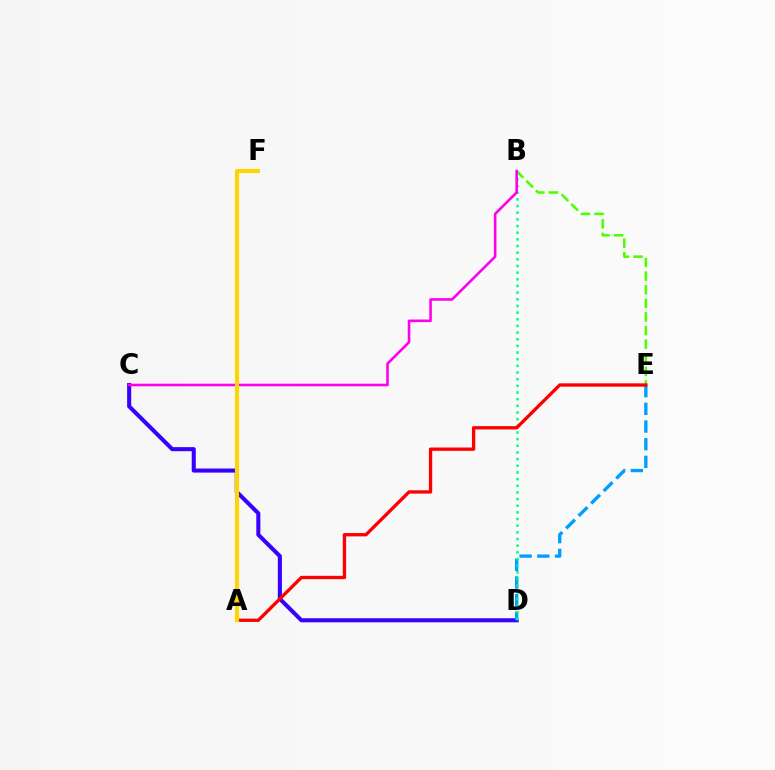{('C', 'D'): [{'color': '#3700ff', 'line_style': 'solid', 'thickness': 2.93}], ('D', 'E'): [{'color': '#009eff', 'line_style': 'dashed', 'thickness': 2.4}], ('B', 'E'): [{'color': '#4fff00', 'line_style': 'dashed', 'thickness': 1.85}], ('B', 'D'): [{'color': '#00ff86', 'line_style': 'dotted', 'thickness': 1.81}], ('A', 'E'): [{'color': '#ff0000', 'line_style': 'solid', 'thickness': 2.39}], ('B', 'C'): [{'color': '#ff00ed', 'line_style': 'solid', 'thickness': 1.88}], ('A', 'F'): [{'color': '#ffd500', 'line_style': 'solid', 'thickness': 2.93}]}